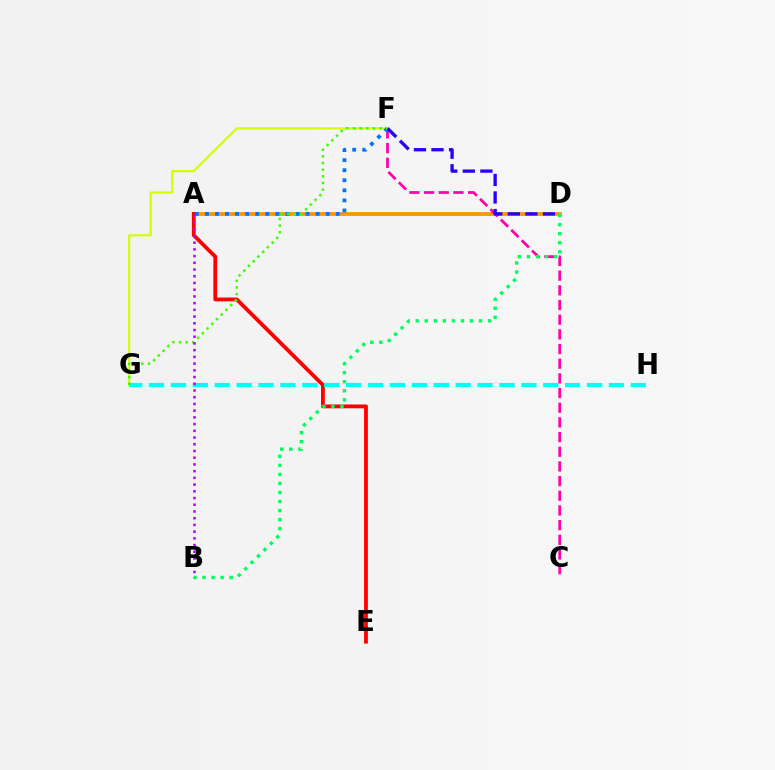{('A', 'D'): [{'color': '#ff9400', 'line_style': 'solid', 'thickness': 2.7}], ('A', 'E'): [{'color': '#ff0000', 'line_style': 'solid', 'thickness': 2.74}], ('F', 'G'): [{'color': '#d1ff00', 'line_style': 'solid', 'thickness': 1.55}, {'color': '#3dff00', 'line_style': 'dotted', 'thickness': 1.81}], ('C', 'F'): [{'color': '#ff00ac', 'line_style': 'dashed', 'thickness': 1.99}], ('A', 'F'): [{'color': '#0074ff', 'line_style': 'dotted', 'thickness': 2.73}], ('G', 'H'): [{'color': '#00fff6', 'line_style': 'dashed', 'thickness': 2.98}], ('D', 'F'): [{'color': '#2500ff', 'line_style': 'dashed', 'thickness': 2.39}], ('A', 'B'): [{'color': '#b900ff', 'line_style': 'dotted', 'thickness': 1.83}], ('B', 'D'): [{'color': '#00ff5c', 'line_style': 'dotted', 'thickness': 2.46}]}